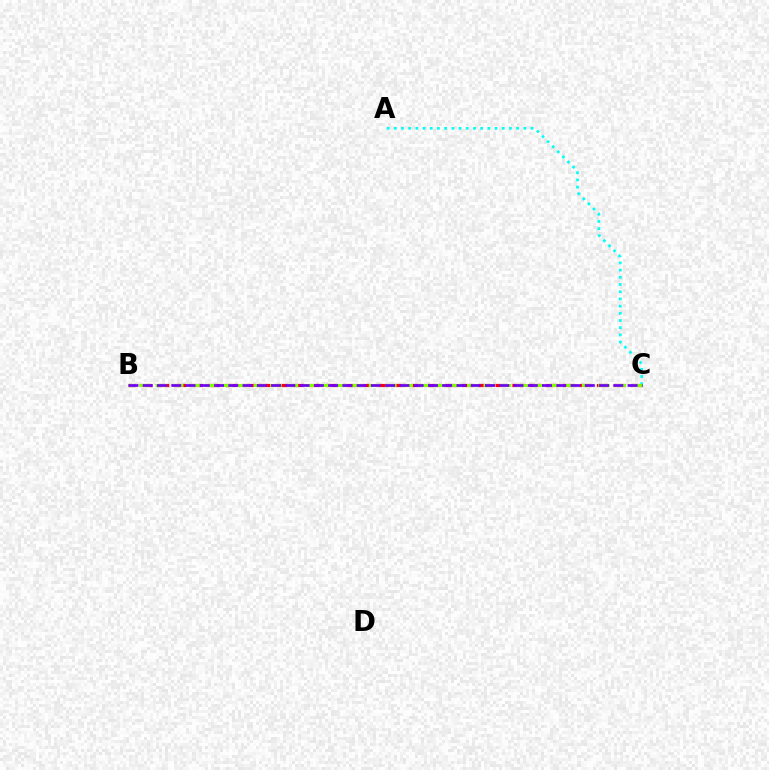{('B', 'C'): [{'color': '#ff0000', 'line_style': 'dashed', 'thickness': 2.3}, {'color': '#84ff00', 'line_style': 'dashed', 'thickness': 2.23}, {'color': '#7200ff', 'line_style': 'dashed', 'thickness': 1.94}], ('A', 'C'): [{'color': '#00fff6', 'line_style': 'dotted', 'thickness': 1.96}]}